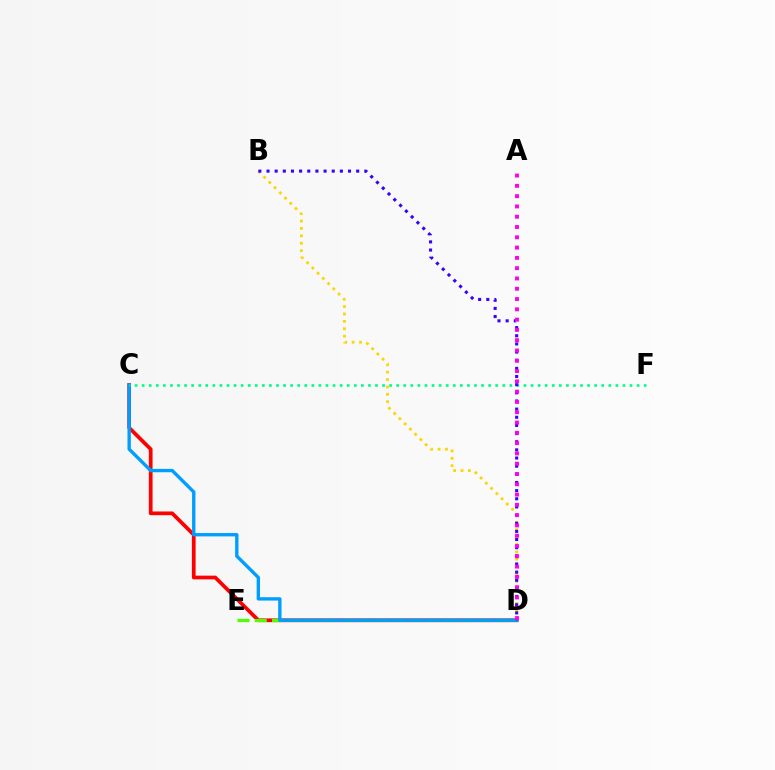{('C', 'D'): [{'color': '#ff0000', 'line_style': 'solid', 'thickness': 2.68}, {'color': '#009eff', 'line_style': 'solid', 'thickness': 2.42}], ('D', 'E'): [{'color': '#4fff00', 'line_style': 'dashed', 'thickness': 2.34}], ('B', 'D'): [{'color': '#ffd500', 'line_style': 'dotted', 'thickness': 2.01}, {'color': '#3700ff', 'line_style': 'dotted', 'thickness': 2.21}], ('C', 'F'): [{'color': '#00ff86', 'line_style': 'dotted', 'thickness': 1.92}], ('A', 'D'): [{'color': '#ff00ed', 'line_style': 'dotted', 'thickness': 2.8}]}